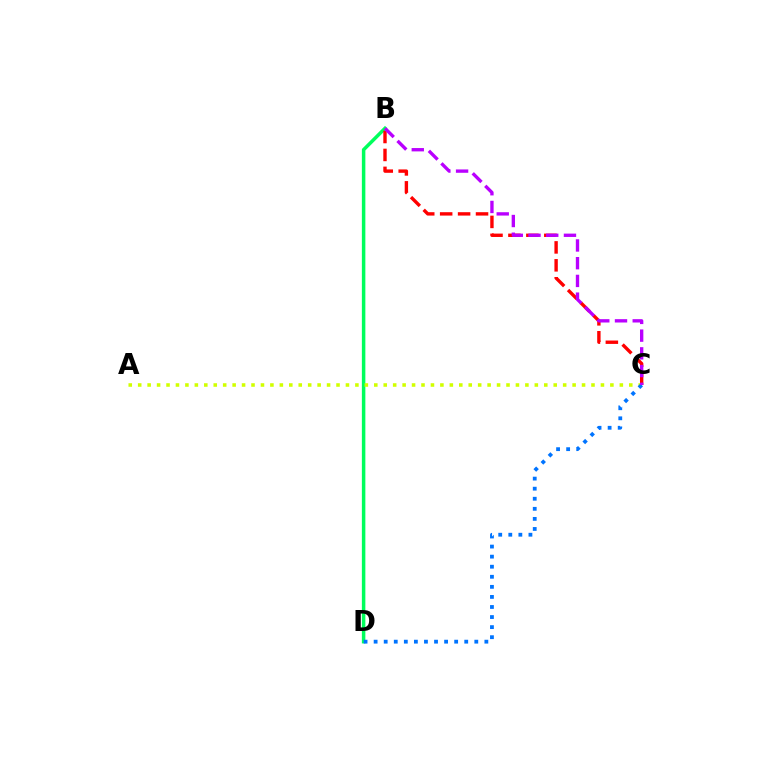{('B', 'D'): [{'color': '#00ff5c', 'line_style': 'solid', 'thickness': 2.52}], ('B', 'C'): [{'color': '#ff0000', 'line_style': 'dashed', 'thickness': 2.44}, {'color': '#b900ff', 'line_style': 'dashed', 'thickness': 2.41}], ('A', 'C'): [{'color': '#d1ff00', 'line_style': 'dotted', 'thickness': 2.57}], ('C', 'D'): [{'color': '#0074ff', 'line_style': 'dotted', 'thickness': 2.74}]}